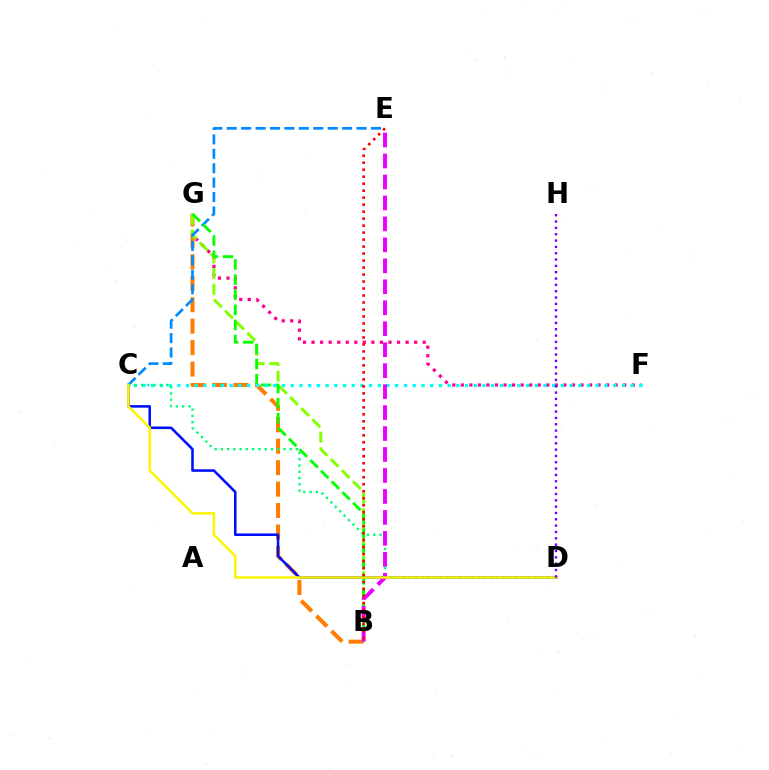{('F', 'G'): [{'color': '#ff0094', 'line_style': 'dotted', 'thickness': 2.32}], ('B', 'G'): [{'color': '#ff7c00', 'line_style': 'dashed', 'thickness': 2.91}, {'color': '#84ff00', 'line_style': 'dashed', 'thickness': 2.14}, {'color': '#08ff00', 'line_style': 'dashed', 'thickness': 2.05}], ('C', 'D'): [{'color': '#0010ff', 'line_style': 'solid', 'thickness': 1.85}, {'color': '#00ff74', 'line_style': 'dotted', 'thickness': 1.7}, {'color': '#fcf500', 'line_style': 'solid', 'thickness': 1.81}], ('C', 'E'): [{'color': '#008cff', 'line_style': 'dashed', 'thickness': 1.96}], ('C', 'F'): [{'color': '#00fff6', 'line_style': 'dotted', 'thickness': 2.37}], ('B', 'E'): [{'color': '#ee00ff', 'line_style': 'dashed', 'thickness': 2.85}, {'color': '#ff0000', 'line_style': 'dotted', 'thickness': 1.9}], ('D', 'H'): [{'color': '#7200ff', 'line_style': 'dotted', 'thickness': 1.72}]}